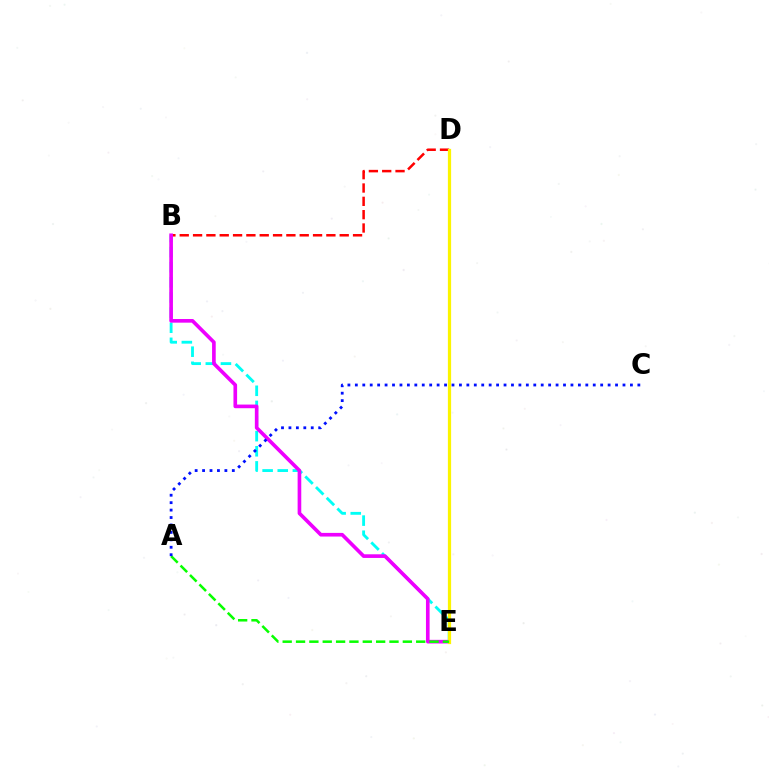{('B', 'D'): [{'color': '#ff0000', 'line_style': 'dashed', 'thickness': 1.81}], ('B', 'E'): [{'color': '#00fff6', 'line_style': 'dashed', 'thickness': 2.05}, {'color': '#ee00ff', 'line_style': 'solid', 'thickness': 2.62}], ('D', 'E'): [{'color': '#fcf500', 'line_style': 'solid', 'thickness': 2.32}], ('A', 'E'): [{'color': '#08ff00', 'line_style': 'dashed', 'thickness': 1.81}], ('A', 'C'): [{'color': '#0010ff', 'line_style': 'dotted', 'thickness': 2.02}]}